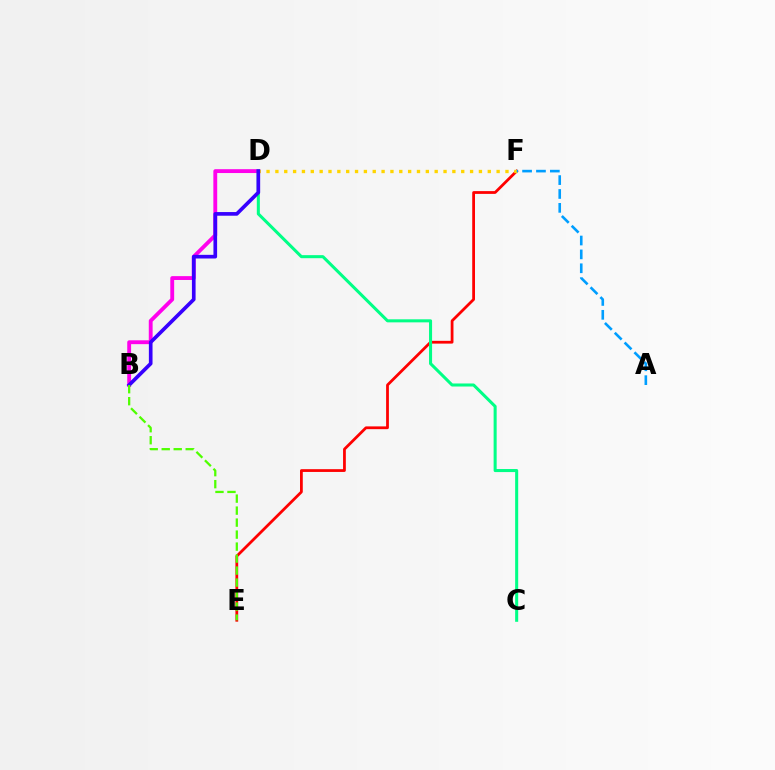{('E', 'F'): [{'color': '#ff0000', 'line_style': 'solid', 'thickness': 2.0}], ('B', 'D'): [{'color': '#ff00ed', 'line_style': 'solid', 'thickness': 2.77}, {'color': '#3700ff', 'line_style': 'solid', 'thickness': 2.64}], ('D', 'F'): [{'color': '#ffd500', 'line_style': 'dotted', 'thickness': 2.4}], ('C', 'D'): [{'color': '#00ff86', 'line_style': 'solid', 'thickness': 2.19}], ('A', 'F'): [{'color': '#009eff', 'line_style': 'dashed', 'thickness': 1.89}], ('B', 'E'): [{'color': '#4fff00', 'line_style': 'dashed', 'thickness': 1.63}]}